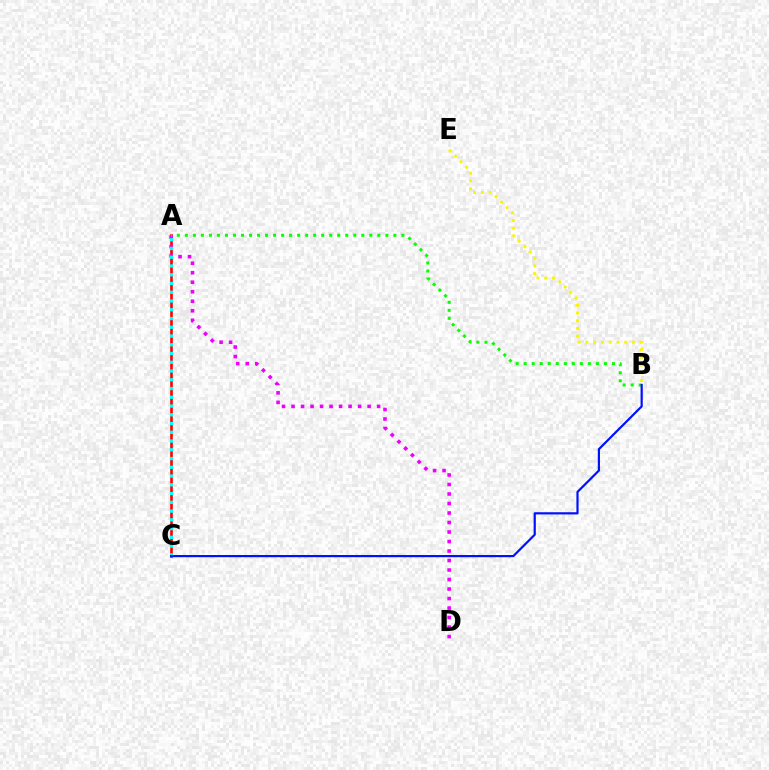{('A', 'C'): [{'color': '#ff0000', 'line_style': 'solid', 'thickness': 1.9}, {'color': '#00fff6', 'line_style': 'dotted', 'thickness': 2.38}], ('A', 'D'): [{'color': '#ee00ff', 'line_style': 'dotted', 'thickness': 2.58}], ('B', 'E'): [{'color': '#fcf500', 'line_style': 'dotted', 'thickness': 2.1}], ('A', 'B'): [{'color': '#08ff00', 'line_style': 'dotted', 'thickness': 2.18}], ('B', 'C'): [{'color': '#0010ff', 'line_style': 'solid', 'thickness': 1.58}]}